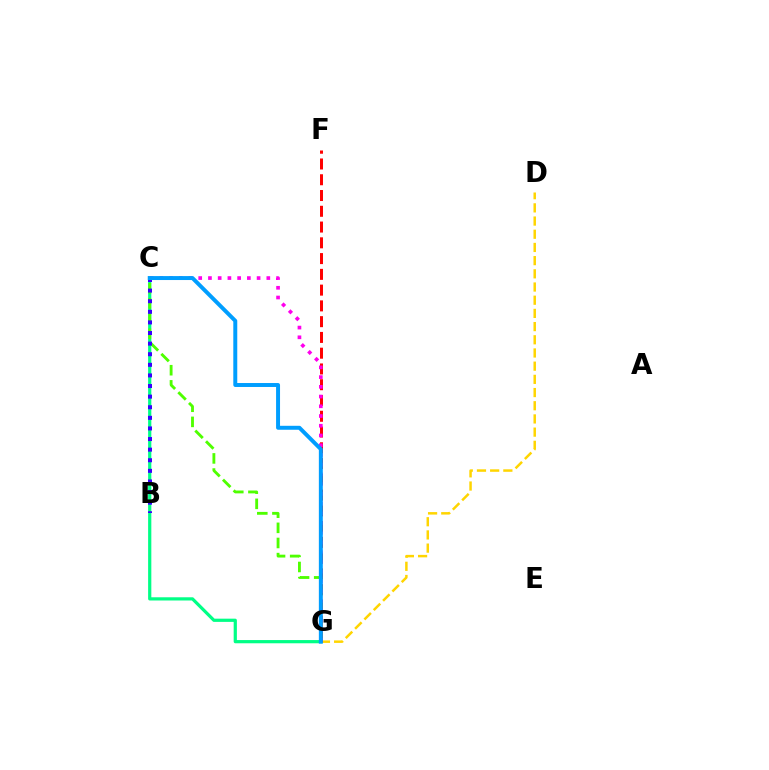{('D', 'G'): [{'color': '#ffd500', 'line_style': 'dashed', 'thickness': 1.79}], ('C', 'G'): [{'color': '#00ff86', 'line_style': 'solid', 'thickness': 2.31}, {'color': '#4fff00', 'line_style': 'dashed', 'thickness': 2.06}, {'color': '#ff00ed', 'line_style': 'dotted', 'thickness': 2.64}, {'color': '#009eff', 'line_style': 'solid', 'thickness': 2.85}], ('F', 'G'): [{'color': '#ff0000', 'line_style': 'dashed', 'thickness': 2.14}], ('B', 'C'): [{'color': '#3700ff', 'line_style': 'dotted', 'thickness': 2.88}]}